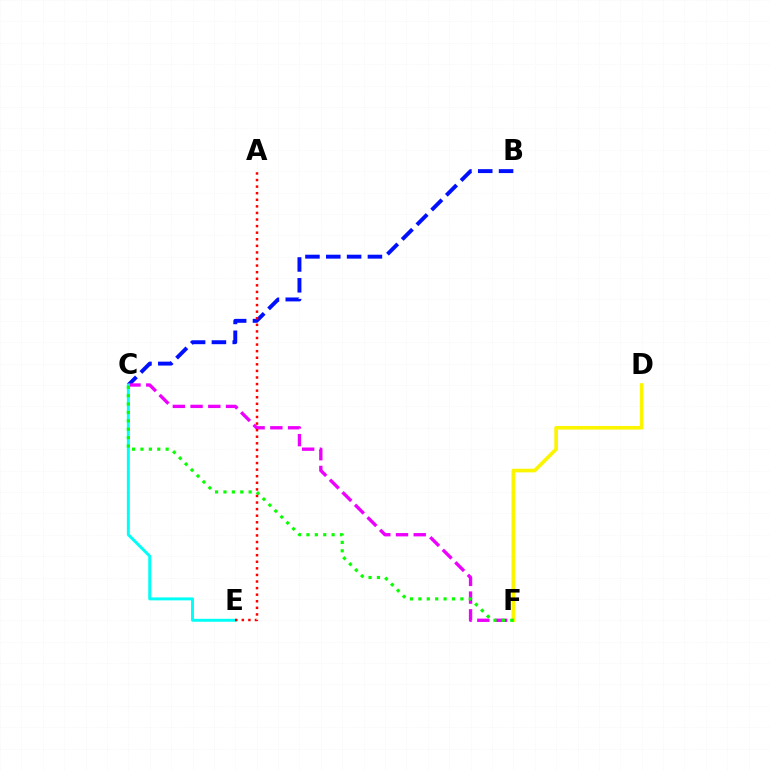{('B', 'C'): [{'color': '#0010ff', 'line_style': 'dashed', 'thickness': 2.83}], ('D', 'F'): [{'color': '#fcf500', 'line_style': 'solid', 'thickness': 2.62}], ('C', 'F'): [{'color': '#ee00ff', 'line_style': 'dashed', 'thickness': 2.41}, {'color': '#08ff00', 'line_style': 'dotted', 'thickness': 2.28}], ('C', 'E'): [{'color': '#00fff6', 'line_style': 'solid', 'thickness': 2.12}], ('A', 'E'): [{'color': '#ff0000', 'line_style': 'dotted', 'thickness': 1.79}]}